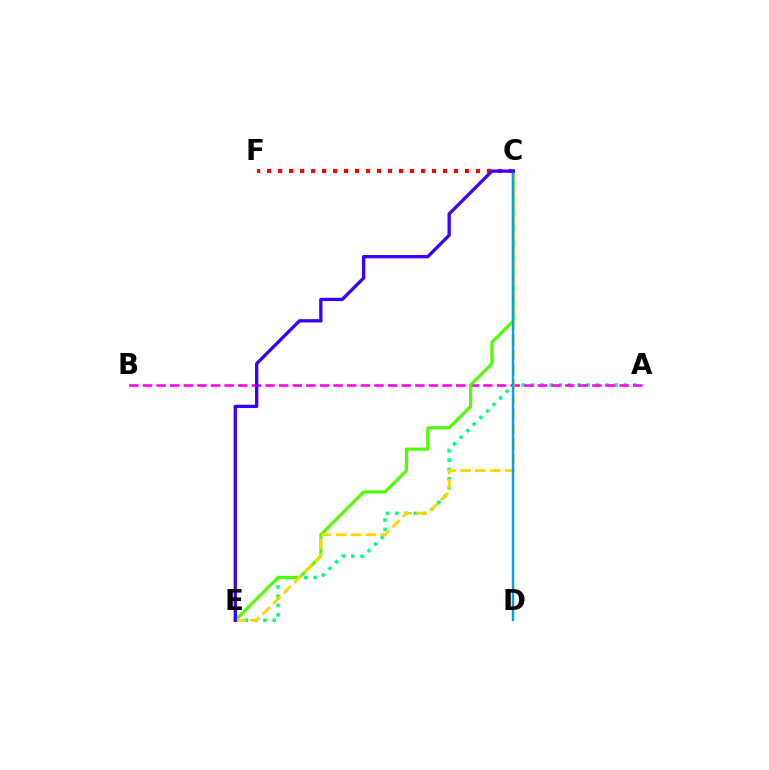{('A', 'E'): [{'color': '#00ff86', 'line_style': 'dotted', 'thickness': 2.53}], ('A', 'B'): [{'color': '#ff00ed', 'line_style': 'dashed', 'thickness': 1.85}], ('C', 'F'): [{'color': '#ff0000', 'line_style': 'dotted', 'thickness': 2.99}], ('C', 'E'): [{'color': '#4fff00', 'line_style': 'solid', 'thickness': 2.28}, {'color': '#ffd500', 'line_style': 'dashed', 'thickness': 2.02}, {'color': '#3700ff', 'line_style': 'solid', 'thickness': 2.38}], ('C', 'D'): [{'color': '#009eff', 'line_style': 'solid', 'thickness': 1.73}]}